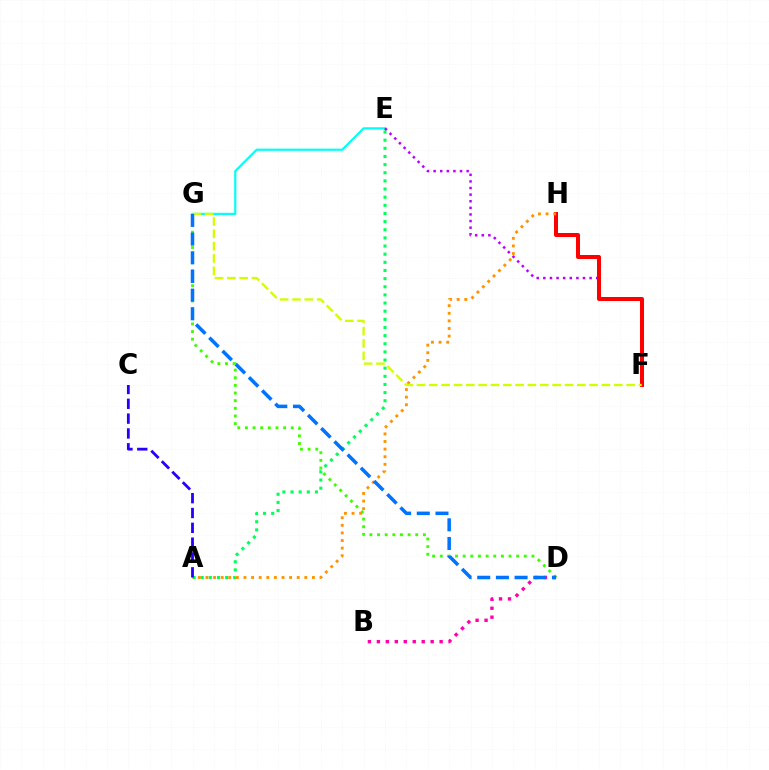{('A', 'E'): [{'color': '#00ff5c', 'line_style': 'dotted', 'thickness': 2.21}], ('E', 'G'): [{'color': '#00fff6', 'line_style': 'solid', 'thickness': 1.57}], ('E', 'F'): [{'color': '#b900ff', 'line_style': 'dotted', 'thickness': 1.8}], ('F', 'H'): [{'color': '#ff0000', 'line_style': 'solid', 'thickness': 2.9}], ('D', 'G'): [{'color': '#3dff00', 'line_style': 'dotted', 'thickness': 2.08}, {'color': '#0074ff', 'line_style': 'dashed', 'thickness': 2.54}], ('A', 'H'): [{'color': '#ff9400', 'line_style': 'dotted', 'thickness': 2.07}], ('B', 'D'): [{'color': '#ff00ac', 'line_style': 'dotted', 'thickness': 2.44}], ('F', 'G'): [{'color': '#d1ff00', 'line_style': 'dashed', 'thickness': 1.68}], ('A', 'C'): [{'color': '#2500ff', 'line_style': 'dashed', 'thickness': 2.01}]}